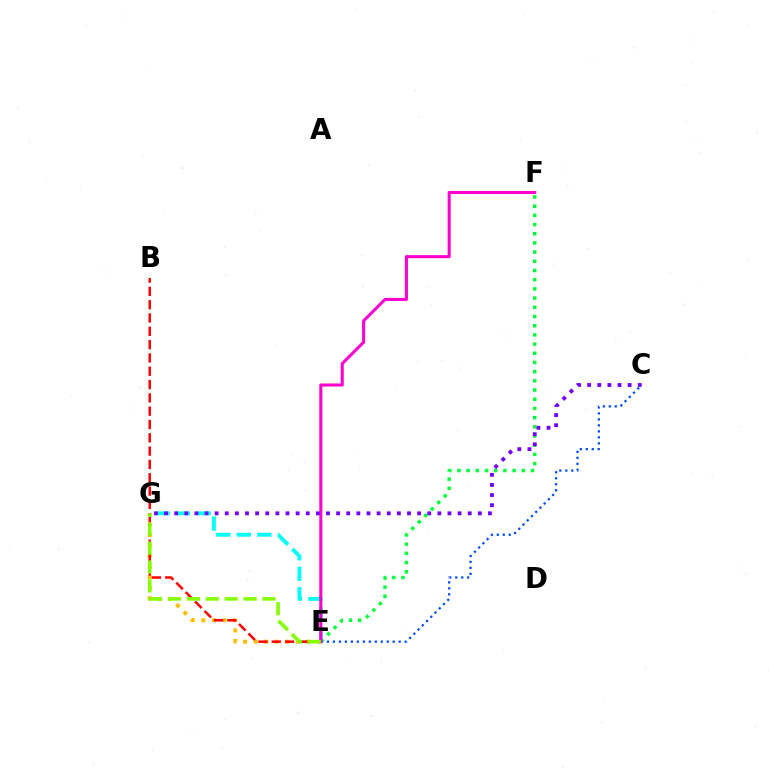{('E', 'G'): [{'color': '#ffbd00', 'line_style': 'dotted', 'thickness': 2.86}, {'color': '#00fff6', 'line_style': 'dashed', 'thickness': 2.79}, {'color': '#84ff00', 'line_style': 'dashed', 'thickness': 2.57}], ('B', 'E'): [{'color': '#ff0000', 'line_style': 'dashed', 'thickness': 1.81}], ('E', 'F'): [{'color': '#00ff39', 'line_style': 'dotted', 'thickness': 2.5}, {'color': '#ff00cf', 'line_style': 'solid', 'thickness': 2.2}], ('C', 'E'): [{'color': '#004bff', 'line_style': 'dotted', 'thickness': 1.62}], ('C', 'G'): [{'color': '#7200ff', 'line_style': 'dotted', 'thickness': 2.75}]}